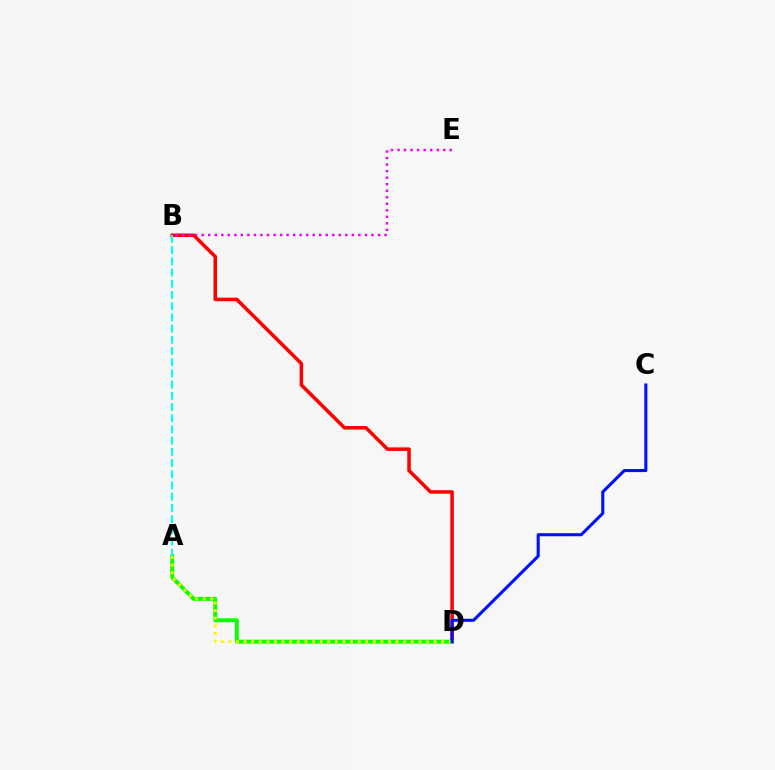{('B', 'D'): [{'color': '#ff0000', 'line_style': 'solid', 'thickness': 2.55}], ('A', 'D'): [{'color': '#08ff00', 'line_style': 'solid', 'thickness': 2.83}, {'color': '#fcf500', 'line_style': 'dotted', 'thickness': 2.07}], ('C', 'D'): [{'color': '#0010ff', 'line_style': 'solid', 'thickness': 2.21}], ('A', 'B'): [{'color': '#00fff6', 'line_style': 'dashed', 'thickness': 1.52}], ('B', 'E'): [{'color': '#ee00ff', 'line_style': 'dotted', 'thickness': 1.77}]}